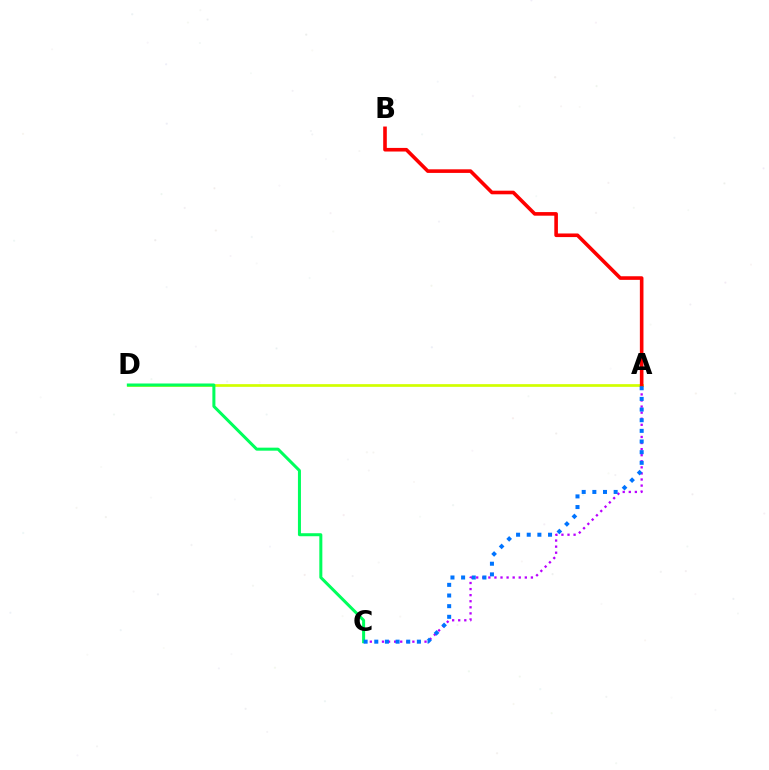{('A', 'C'): [{'color': '#b900ff', 'line_style': 'dotted', 'thickness': 1.65}, {'color': '#0074ff', 'line_style': 'dotted', 'thickness': 2.89}], ('A', 'D'): [{'color': '#d1ff00', 'line_style': 'solid', 'thickness': 1.95}], ('A', 'B'): [{'color': '#ff0000', 'line_style': 'solid', 'thickness': 2.6}], ('C', 'D'): [{'color': '#00ff5c', 'line_style': 'solid', 'thickness': 2.17}]}